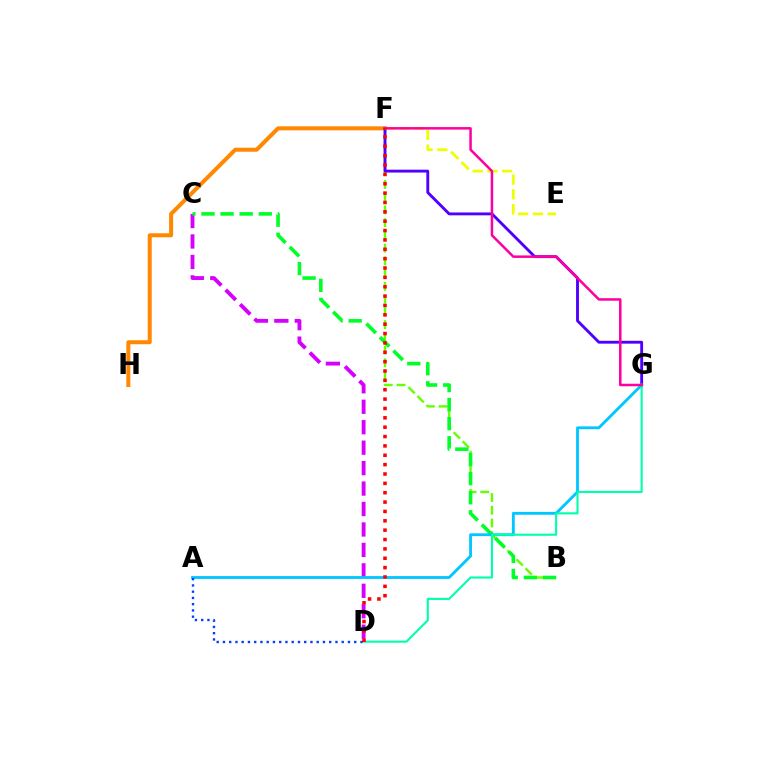{('F', 'H'): [{'color': '#ff8800', 'line_style': 'solid', 'thickness': 2.89}], ('B', 'F'): [{'color': '#66ff00', 'line_style': 'dashed', 'thickness': 1.73}], ('C', 'D'): [{'color': '#d600ff', 'line_style': 'dashed', 'thickness': 2.78}], ('B', 'C'): [{'color': '#00ff27', 'line_style': 'dashed', 'thickness': 2.59}], ('F', 'G'): [{'color': '#4f00ff', 'line_style': 'solid', 'thickness': 2.06}, {'color': '#ff00a0', 'line_style': 'solid', 'thickness': 1.81}], ('A', 'G'): [{'color': '#00c7ff', 'line_style': 'solid', 'thickness': 2.04}], ('E', 'F'): [{'color': '#eeff00', 'line_style': 'dashed', 'thickness': 2.0}], ('D', 'G'): [{'color': '#00ffaf', 'line_style': 'solid', 'thickness': 1.52}], ('A', 'D'): [{'color': '#003fff', 'line_style': 'dotted', 'thickness': 1.7}], ('D', 'F'): [{'color': '#ff0000', 'line_style': 'dotted', 'thickness': 2.54}]}